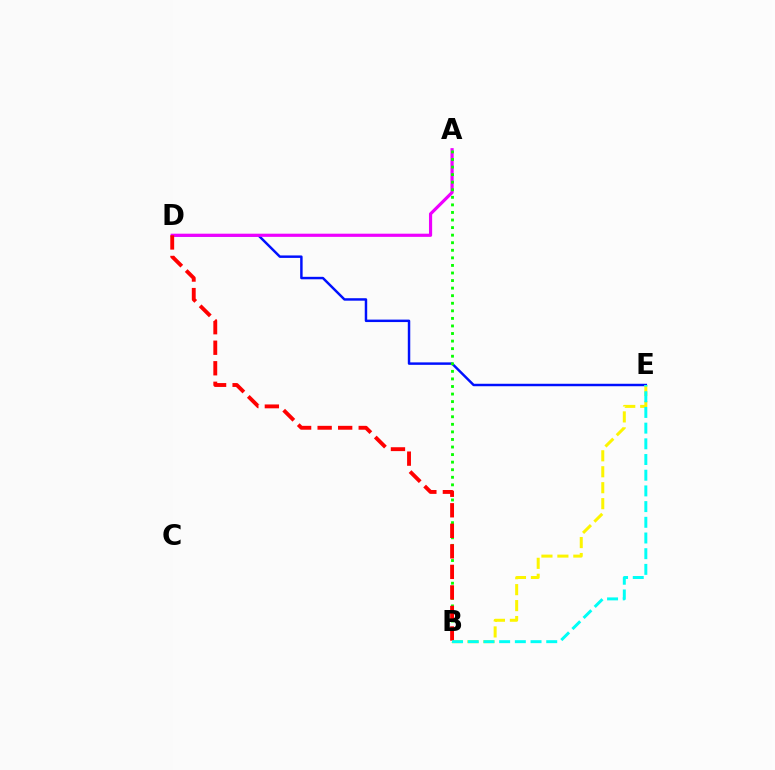{('D', 'E'): [{'color': '#0010ff', 'line_style': 'solid', 'thickness': 1.77}], ('B', 'E'): [{'color': '#fcf500', 'line_style': 'dashed', 'thickness': 2.17}, {'color': '#00fff6', 'line_style': 'dashed', 'thickness': 2.13}], ('A', 'D'): [{'color': '#ee00ff', 'line_style': 'solid', 'thickness': 2.28}], ('A', 'B'): [{'color': '#08ff00', 'line_style': 'dotted', 'thickness': 2.06}], ('B', 'D'): [{'color': '#ff0000', 'line_style': 'dashed', 'thickness': 2.79}]}